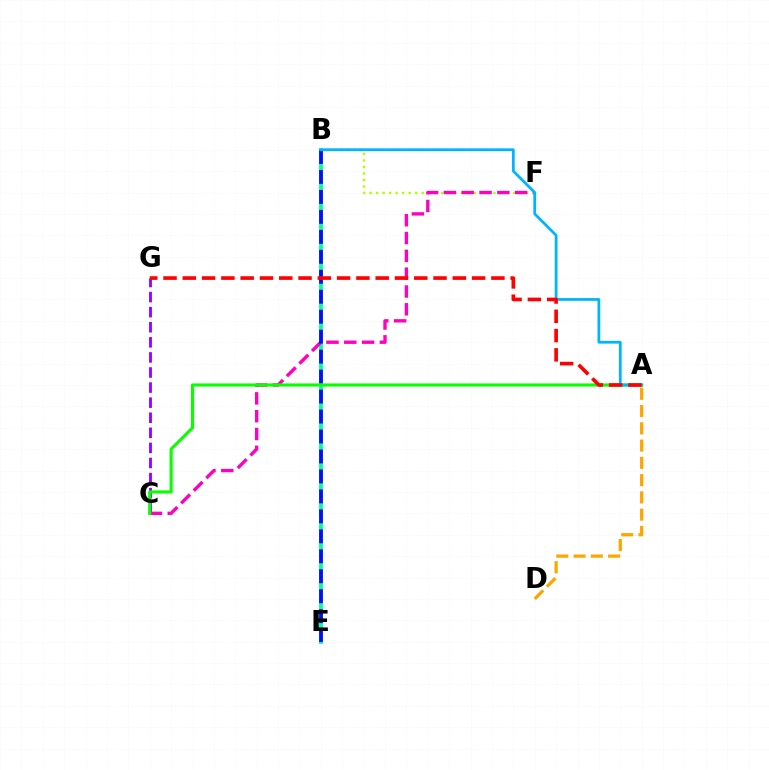{('A', 'D'): [{'color': '#ffa500', 'line_style': 'dashed', 'thickness': 2.35}], ('B', 'F'): [{'color': '#b3ff00', 'line_style': 'dotted', 'thickness': 1.77}], ('B', 'E'): [{'color': '#00ff9d', 'line_style': 'solid', 'thickness': 2.76}, {'color': '#0010ff', 'line_style': 'dashed', 'thickness': 2.71}], ('C', 'G'): [{'color': '#9b00ff', 'line_style': 'dashed', 'thickness': 2.05}], ('C', 'F'): [{'color': '#ff00bd', 'line_style': 'dashed', 'thickness': 2.42}], ('A', 'C'): [{'color': '#08ff00', 'line_style': 'solid', 'thickness': 2.25}], ('A', 'B'): [{'color': '#00b5ff', 'line_style': 'solid', 'thickness': 2.0}], ('A', 'G'): [{'color': '#ff0000', 'line_style': 'dashed', 'thickness': 2.62}]}